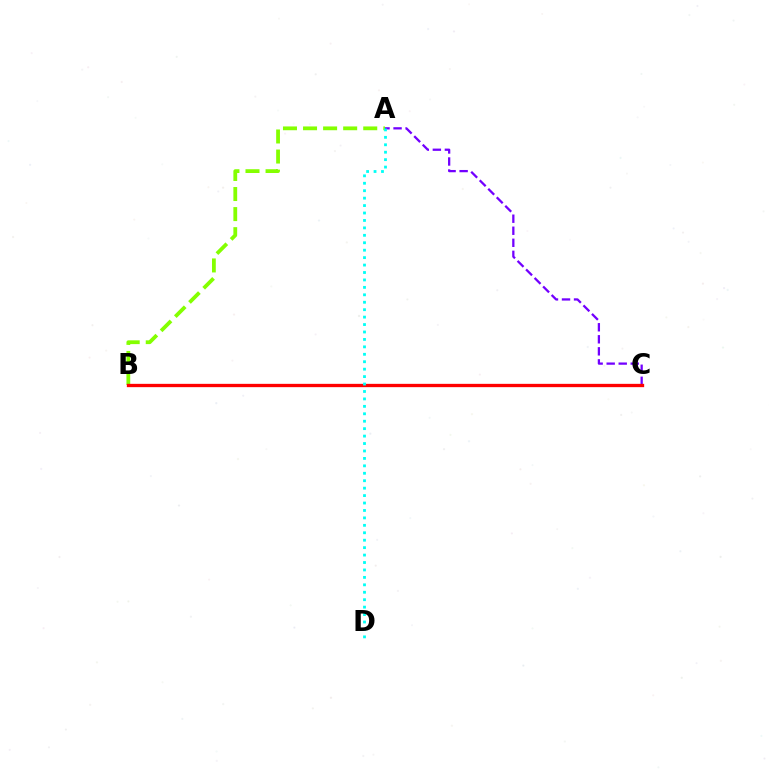{('A', 'C'): [{'color': '#7200ff', 'line_style': 'dashed', 'thickness': 1.64}], ('A', 'B'): [{'color': '#84ff00', 'line_style': 'dashed', 'thickness': 2.73}], ('B', 'C'): [{'color': '#ff0000', 'line_style': 'solid', 'thickness': 2.39}], ('A', 'D'): [{'color': '#00fff6', 'line_style': 'dotted', 'thickness': 2.02}]}